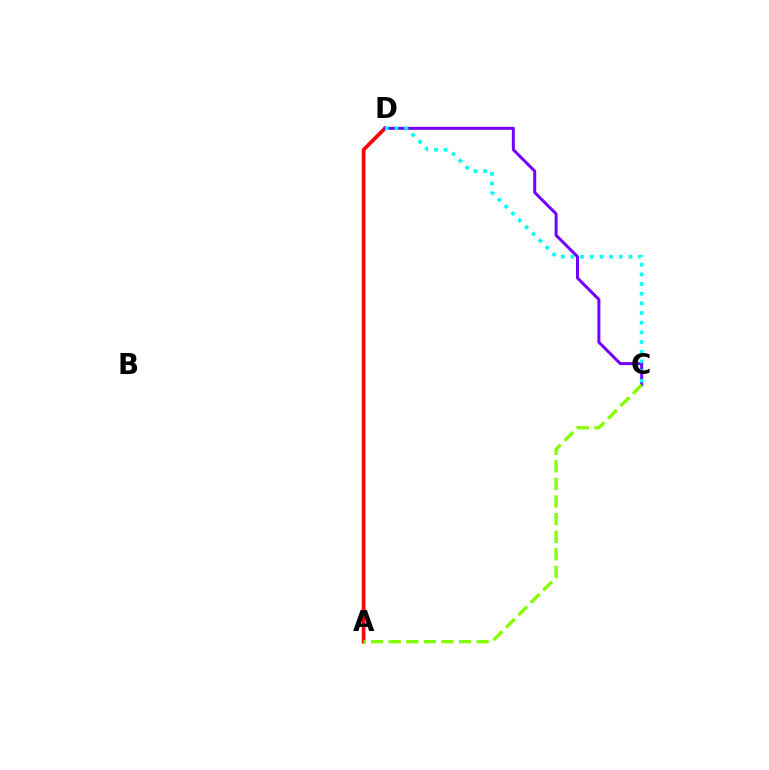{('A', 'D'): [{'color': '#ff0000', 'line_style': 'solid', 'thickness': 2.65}], ('C', 'D'): [{'color': '#7200ff', 'line_style': 'solid', 'thickness': 2.14}, {'color': '#00fff6', 'line_style': 'dotted', 'thickness': 2.63}], ('A', 'C'): [{'color': '#84ff00', 'line_style': 'dashed', 'thickness': 2.39}]}